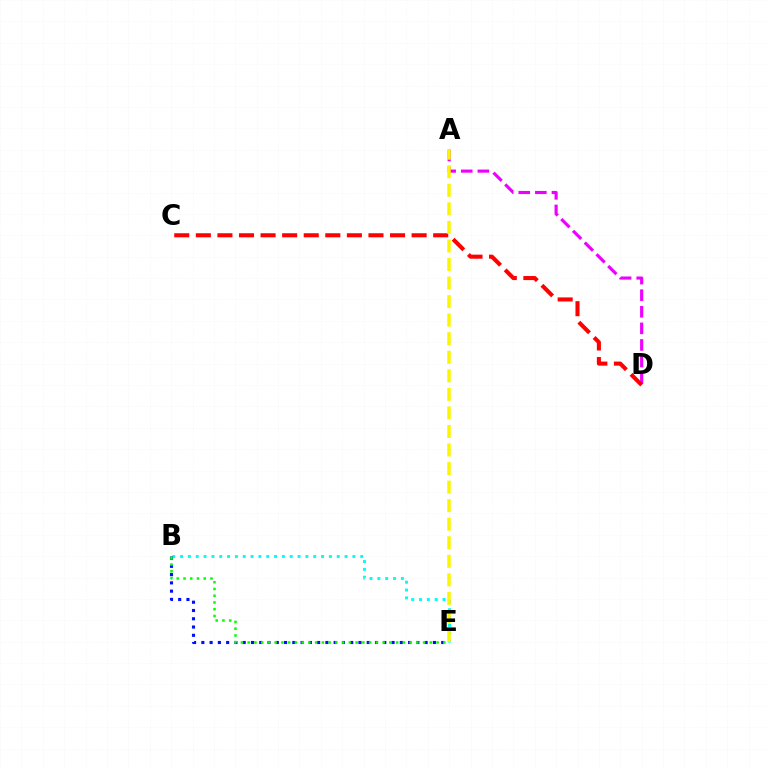{('A', 'D'): [{'color': '#ee00ff', 'line_style': 'dashed', 'thickness': 2.25}], ('B', 'E'): [{'color': '#00fff6', 'line_style': 'dotted', 'thickness': 2.13}, {'color': '#0010ff', 'line_style': 'dotted', 'thickness': 2.25}, {'color': '#08ff00', 'line_style': 'dotted', 'thickness': 1.83}], ('C', 'D'): [{'color': '#ff0000', 'line_style': 'dashed', 'thickness': 2.93}], ('A', 'E'): [{'color': '#fcf500', 'line_style': 'dashed', 'thickness': 2.52}]}